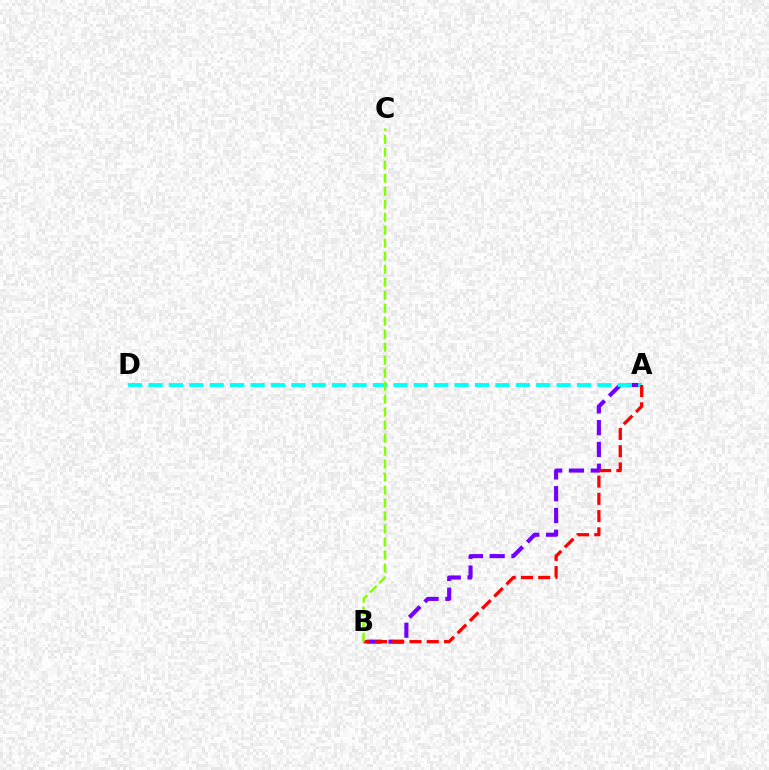{('A', 'B'): [{'color': '#7200ff', 'line_style': 'dashed', 'thickness': 2.96}, {'color': '#ff0000', 'line_style': 'dashed', 'thickness': 2.34}], ('A', 'D'): [{'color': '#00fff6', 'line_style': 'dashed', 'thickness': 2.77}], ('B', 'C'): [{'color': '#84ff00', 'line_style': 'dashed', 'thickness': 1.77}]}